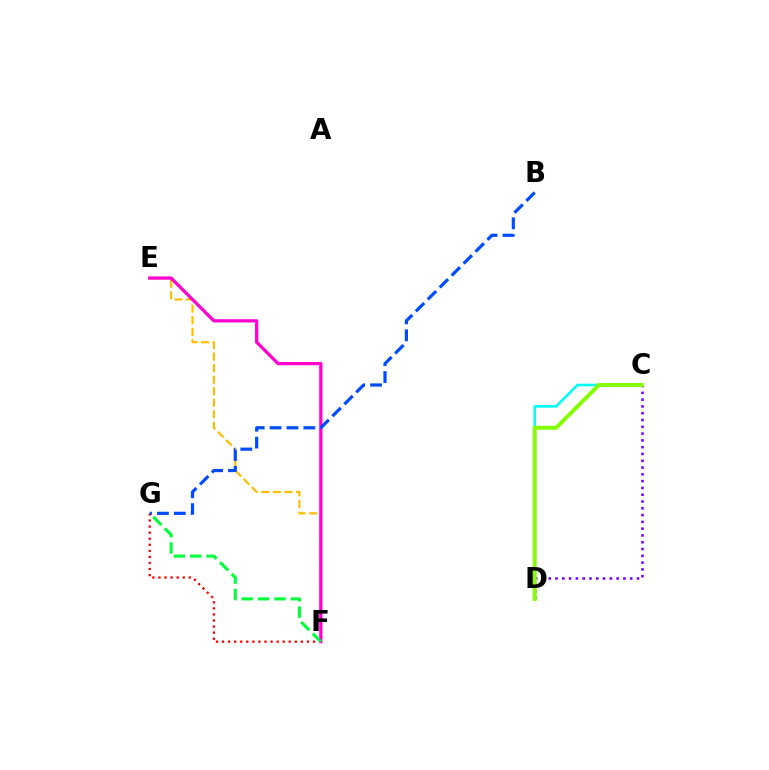{('F', 'G'): [{'color': '#ff0000', 'line_style': 'dotted', 'thickness': 1.65}, {'color': '#00ff39', 'line_style': 'dashed', 'thickness': 2.22}], ('C', 'D'): [{'color': '#00fff6', 'line_style': 'solid', 'thickness': 1.89}, {'color': '#7200ff', 'line_style': 'dotted', 'thickness': 1.84}, {'color': '#84ff00', 'line_style': 'solid', 'thickness': 2.85}], ('E', 'F'): [{'color': '#ffbd00', 'line_style': 'dashed', 'thickness': 1.57}, {'color': '#ff00cf', 'line_style': 'solid', 'thickness': 2.34}], ('B', 'G'): [{'color': '#004bff', 'line_style': 'dashed', 'thickness': 2.29}]}